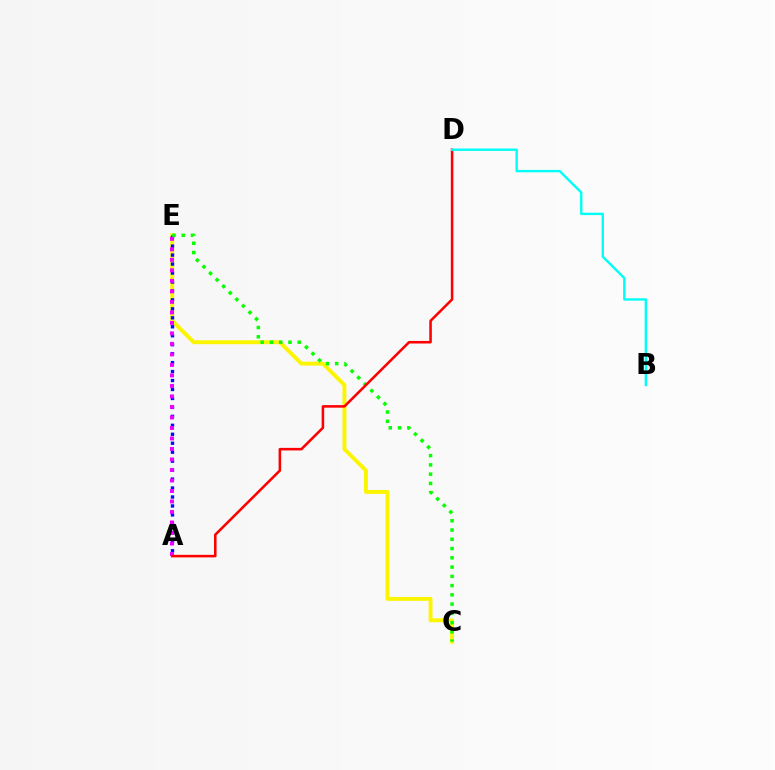{('C', 'E'): [{'color': '#fcf500', 'line_style': 'solid', 'thickness': 2.81}, {'color': '#08ff00', 'line_style': 'dotted', 'thickness': 2.52}], ('A', 'E'): [{'color': '#0010ff', 'line_style': 'dotted', 'thickness': 2.43}, {'color': '#ee00ff', 'line_style': 'dotted', 'thickness': 2.85}], ('A', 'D'): [{'color': '#ff0000', 'line_style': 'solid', 'thickness': 1.84}], ('B', 'D'): [{'color': '#00fff6', 'line_style': 'solid', 'thickness': 1.72}]}